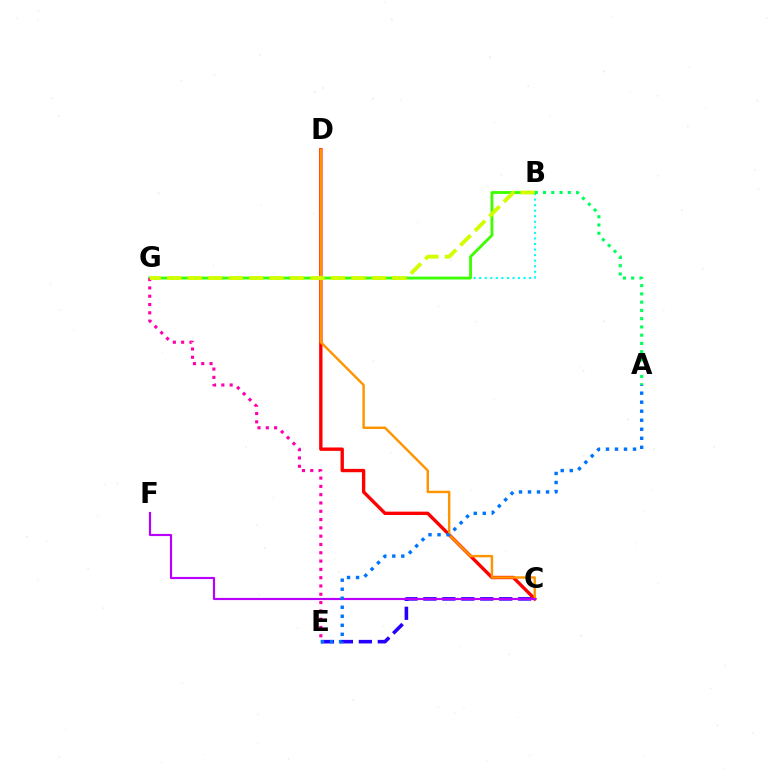{('B', 'G'): [{'color': '#00fff6', 'line_style': 'dotted', 'thickness': 1.51}, {'color': '#3dff00', 'line_style': 'solid', 'thickness': 2.05}, {'color': '#d1ff00', 'line_style': 'dashed', 'thickness': 2.78}], ('C', 'D'): [{'color': '#ff0000', 'line_style': 'solid', 'thickness': 2.42}, {'color': '#ff9400', 'line_style': 'solid', 'thickness': 1.75}], ('C', 'E'): [{'color': '#2500ff', 'line_style': 'dashed', 'thickness': 2.58}], ('E', 'G'): [{'color': '#ff00ac', 'line_style': 'dotted', 'thickness': 2.25}], ('C', 'F'): [{'color': '#b900ff', 'line_style': 'solid', 'thickness': 1.56}], ('A', 'E'): [{'color': '#0074ff', 'line_style': 'dotted', 'thickness': 2.45}], ('A', 'B'): [{'color': '#00ff5c', 'line_style': 'dotted', 'thickness': 2.24}]}